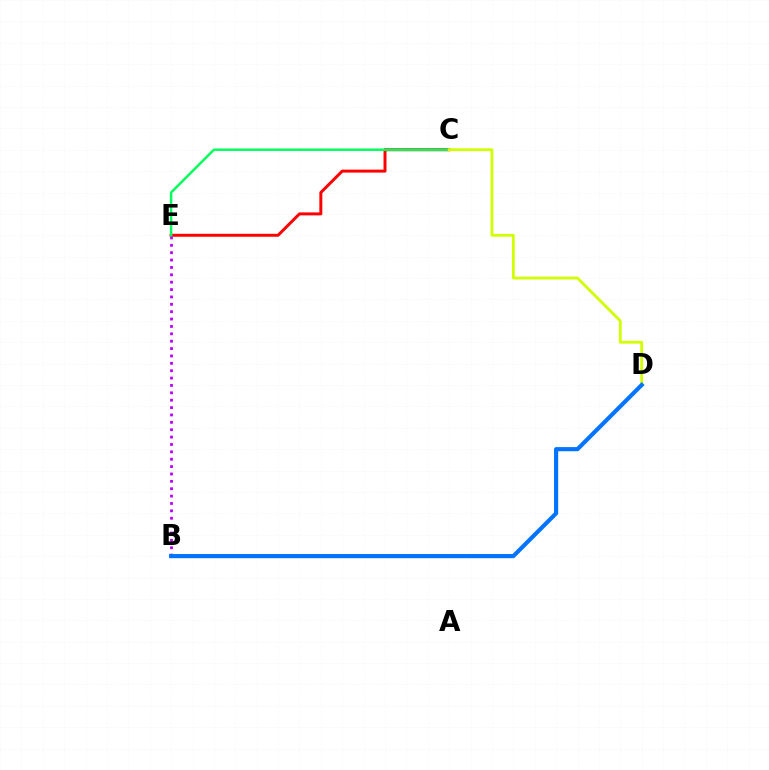{('C', 'E'): [{'color': '#ff0000', 'line_style': 'solid', 'thickness': 2.14}, {'color': '#00ff5c', 'line_style': 'solid', 'thickness': 1.76}], ('B', 'E'): [{'color': '#b900ff', 'line_style': 'dotted', 'thickness': 2.0}], ('C', 'D'): [{'color': '#d1ff00', 'line_style': 'solid', 'thickness': 2.02}], ('B', 'D'): [{'color': '#0074ff', 'line_style': 'solid', 'thickness': 2.98}]}